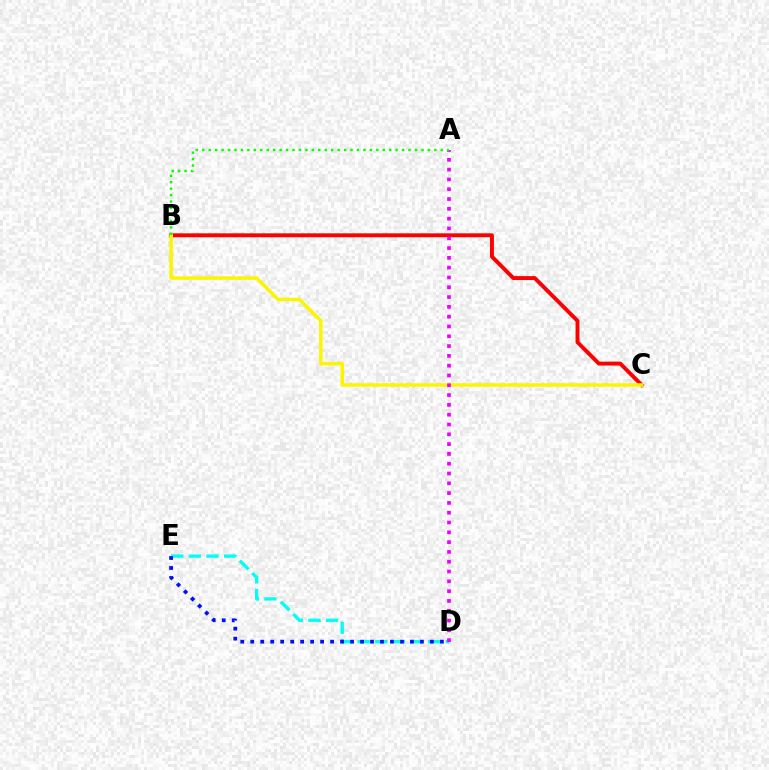{('B', 'C'): [{'color': '#ff0000', 'line_style': 'solid', 'thickness': 2.82}, {'color': '#fcf500', 'line_style': 'solid', 'thickness': 2.53}], ('D', 'E'): [{'color': '#00fff6', 'line_style': 'dashed', 'thickness': 2.4}, {'color': '#0010ff', 'line_style': 'dotted', 'thickness': 2.71}], ('A', 'D'): [{'color': '#ee00ff', 'line_style': 'dotted', 'thickness': 2.66}], ('A', 'B'): [{'color': '#08ff00', 'line_style': 'dotted', 'thickness': 1.75}]}